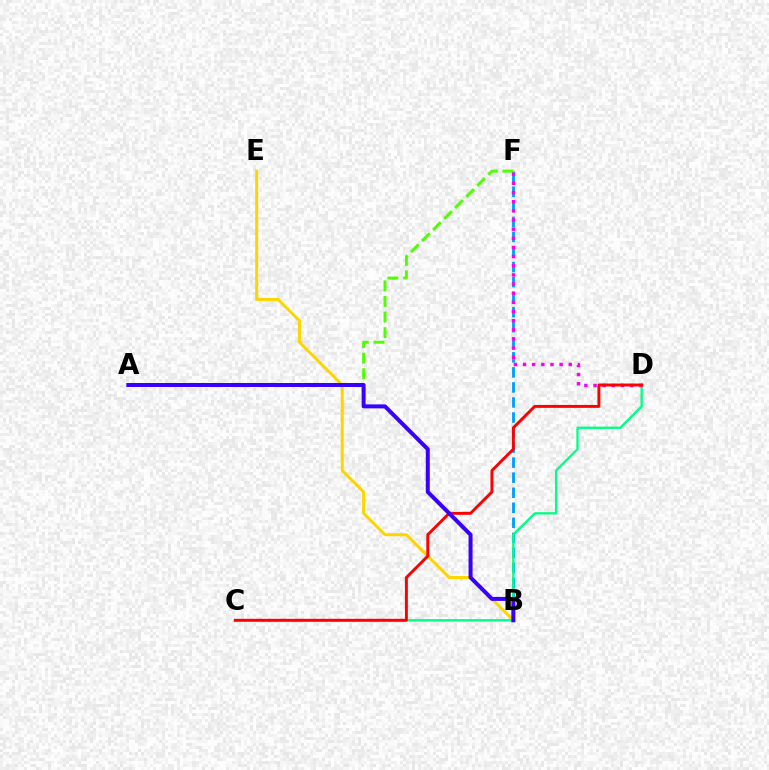{('B', 'F'): [{'color': '#009eff', 'line_style': 'dashed', 'thickness': 2.04}], ('A', 'F'): [{'color': '#4fff00', 'line_style': 'dashed', 'thickness': 2.12}], ('C', 'D'): [{'color': '#00ff86', 'line_style': 'solid', 'thickness': 1.67}, {'color': '#ff0000', 'line_style': 'solid', 'thickness': 2.11}], ('D', 'F'): [{'color': '#ff00ed', 'line_style': 'dotted', 'thickness': 2.49}], ('B', 'E'): [{'color': '#ffd500', 'line_style': 'solid', 'thickness': 2.16}], ('A', 'B'): [{'color': '#3700ff', 'line_style': 'solid', 'thickness': 2.88}]}